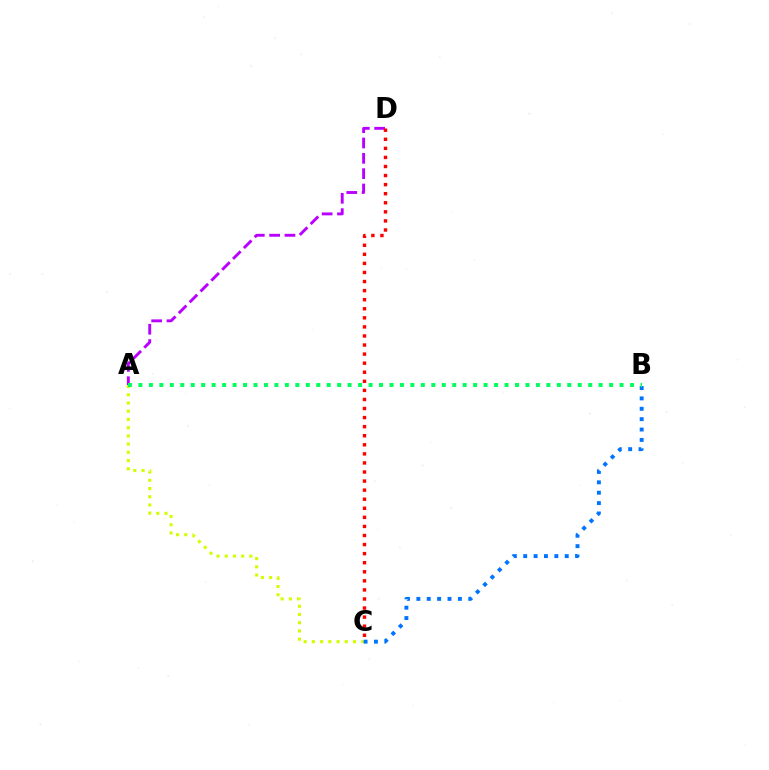{('A', 'D'): [{'color': '#b900ff', 'line_style': 'dashed', 'thickness': 2.08}], ('A', 'C'): [{'color': '#d1ff00', 'line_style': 'dotted', 'thickness': 2.23}], ('B', 'C'): [{'color': '#0074ff', 'line_style': 'dotted', 'thickness': 2.82}], ('C', 'D'): [{'color': '#ff0000', 'line_style': 'dotted', 'thickness': 2.46}], ('A', 'B'): [{'color': '#00ff5c', 'line_style': 'dotted', 'thickness': 2.84}]}